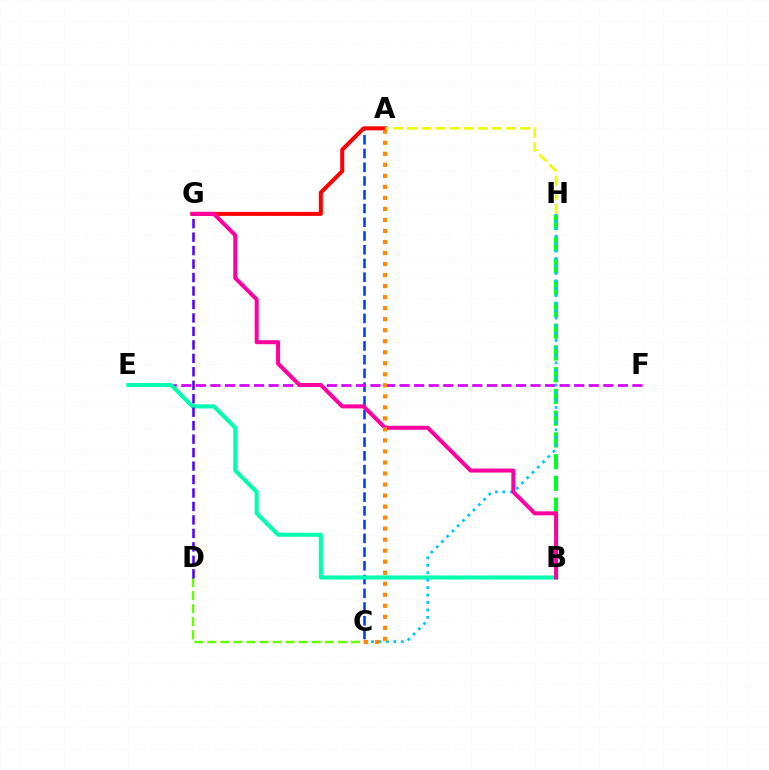{('A', 'C'): [{'color': '#003fff', 'line_style': 'dashed', 'thickness': 1.87}, {'color': '#ff8800', 'line_style': 'dotted', 'thickness': 3.0}], ('A', 'G'): [{'color': '#ff0000', 'line_style': 'solid', 'thickness': 2.89}], ('E', 'F'): [{'color': '#d600ff', 'line_style': 'dashed', 'thickness': 1.98}], ('C', 'D'): [{'color': '#66ff00', 'line_style': 'dashed', 'thickness': 1.77}], ('B', 'E'): [{'color': '#00ffaf', 'line_style': 'solid', 'thickness': 2.92}], ('B', 'H'): [{'color': '#00ff27', 'line_style': 'dashed', 'thickness': 2.95}], ('C', 'H'): [{'color': '#00c7ff', 'line_style': 'dotted', 'thickness': 2.02}], ('B', 'G'): [{'color': '#ff00a0', 'line_style': 'solid', 'thickness': 2.87}], ('D', 'G'): [{'color': '#4f00ff', 'line_style': 'dashed', 'thickness': 1.83}], ('A', 'H'): [{'color': '#eeff00', 'line_style': 'dashed', 'thickness': 1.92}]}